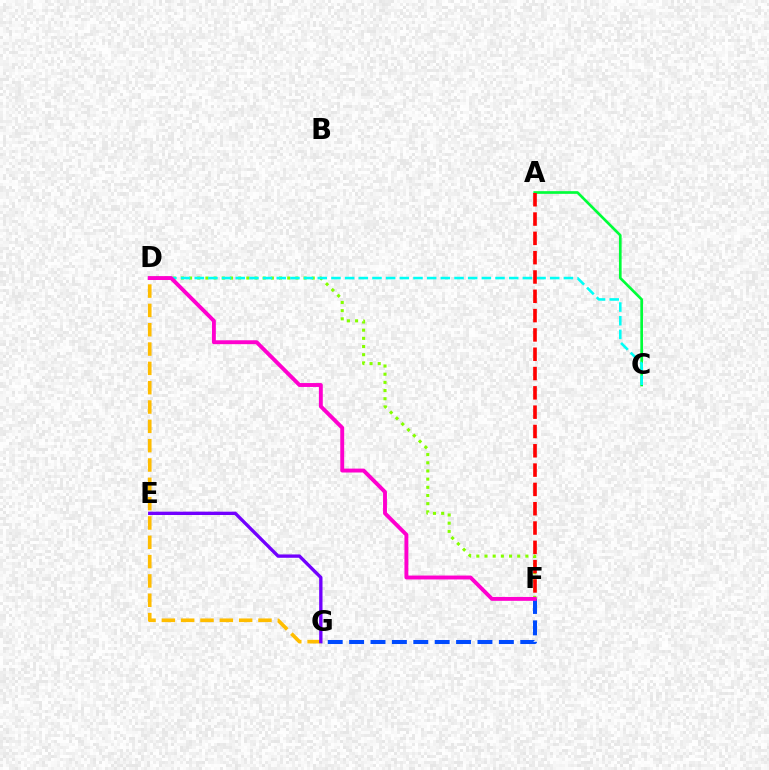{('A', 'C'): [{'color': '#00ff39', 'line_style': 'solid', 'thickness': 1.93}], ('F', 'G'): [{'color': '#004bff', 'line_style': 'dashed', 'thickness': 2.91}], ('D', 'F'): [{'color': '#84ff00', 'line_style': 'dotted', 'thickness': 2.22}, {'color': '#ff00cf', 'line_style': 'solid', 'thickness': 2.81}], ('C', 'D'): [{'color': '#00fff6', 'line_style': 'dashed', 'thickness': 1.86}], ('A', 'F'): [{'color': '#ff0000', 'line_style': 'dashed', 'thickness': 2.62}], ('D', 'G'): [{'color': '#ffbd00', 'line_style': 'dashed', 'thickness': 2.63}], ('E', 'G'): [{'color': '#7200ff', 'line_style': 'solid', 'thickness': 2.4}]}